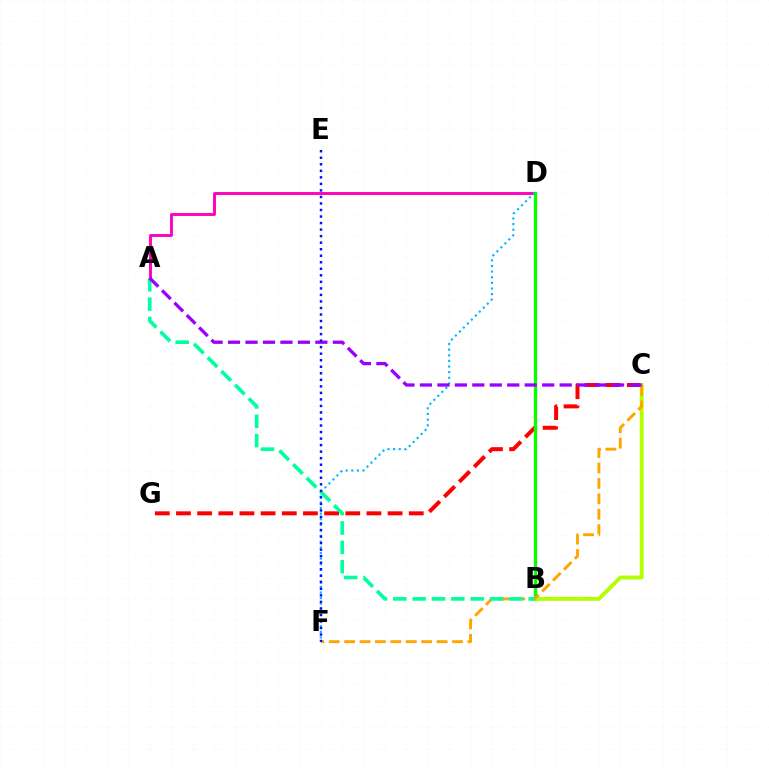{('C', 'G'): [{'color': '#ff0000', 'line_style': 'dashed', 'thickness': 2.87}], ('A', 'D'): [{'color': '#ff00bd', 'line_style': 'solid', 'thickness': 2.09}], ('B', 'D'): [{'color': '#08ff00', 'line_style': 'solid', 'thickness': 2.39}], ('B', 'C'): [{'color': '#b3ff00', 'line_style': 'solid', 'thickness': 2.79}], ('C', 'F'): [{'color': '#ffa500', 'line_style': 'dashed', 'thickness': 2.09}], ('D', 'F'): [{'color': '#00b5ff', 'line_style': 'dotted', 'thickness': 1.53}], ('A', 'B'): [{'color': '#00ff9d', 'line_style': 'dashed', 'thickness': 2.63}], ('A', 'C'): [{'color': '#9b00ff', 'line_style': 'dashed', 'thickness': 2.37}], ('E', 'F'): [{'color': '#0010ff', 'line_style': 'dotted', 'thickness': 1.77}]}